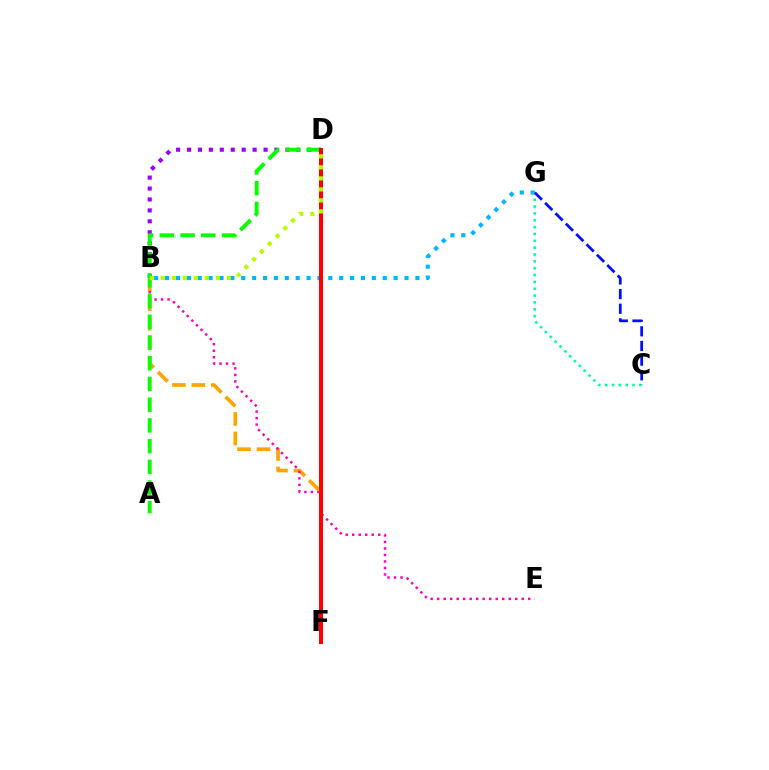{('B', 'G'): [{'color': '#00b5ff', 'line_style': 'dotted', 'thickness': 2.96}], ('B', 'F'): [{'color': '#ffa500', 'line_style': 'dashed', 'thickness': 2.64}], ('B', 'D'): [{'color': '#9b00ff', 'line_style': 'dotted', 'thickness': 2.97}, {'color': '#b3ff00', 'line_style': 'dotted', 'thickness': 2.99}], ('B', 'E'): [{'color': '#ff00bd', 'line_style': 'dotted', 'thickness': 1.77}], ('A', 'D'): [{'color': '#08ff00', 'line_style': 'dashed', 'thickness': 2.82}], ('D', 'F'): [{'color': '#ff0000', 'line_style': 'solid', 'thickness': 2.89}], ('C', 'G'): [{'color': '#00ff9d', 'line_style': 'dotted', 'thickness': 1.86}, {'color': '#0010ff', 'line_style': 'dashed', 'thickness': 1.99}]}